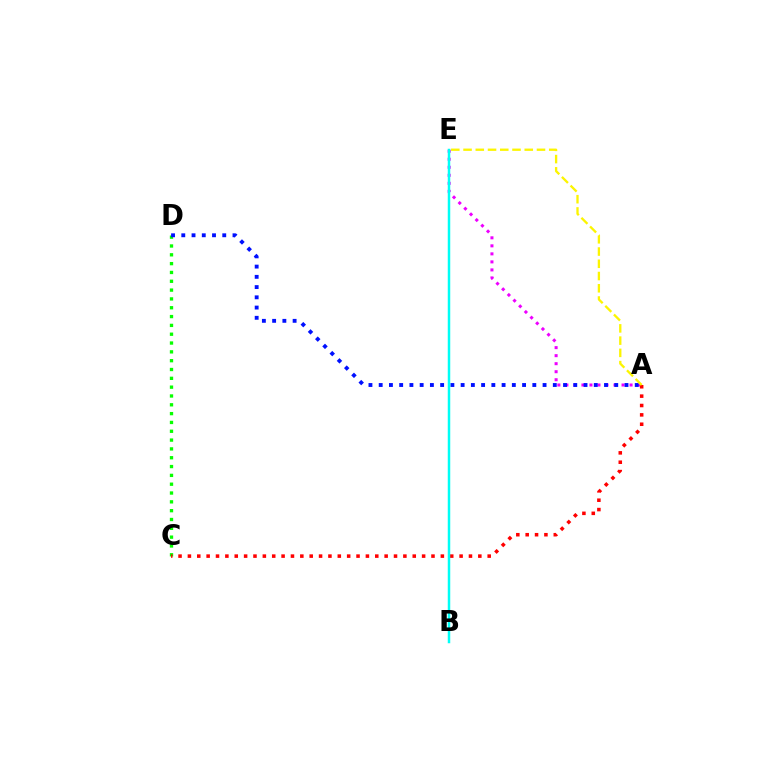{('C', 'D'): [{'color': '#08ff00', 'line_style': 'dotted', 'thickness': 2.4}], ('A', 'E'): [{'color': '#ee00ff', 'line_style': 'dotted', 'thickness': 2.18}, {'color': '#fcf500', 'line_style': 'dashed', 'thickness': 1.66}], ('A', 'C'): [{'color': '#ff0000', 'line_style': 'dotted', 'thickness': 2.55}], ('A', 'D'): [{'color': '#0010ff', 'line_style': 'dotted', 'thickness': 2.78}], ('B', 'E'): [{'color': '#00fff6', 'line_style': 'solid', 'thickness': 1.79}]}